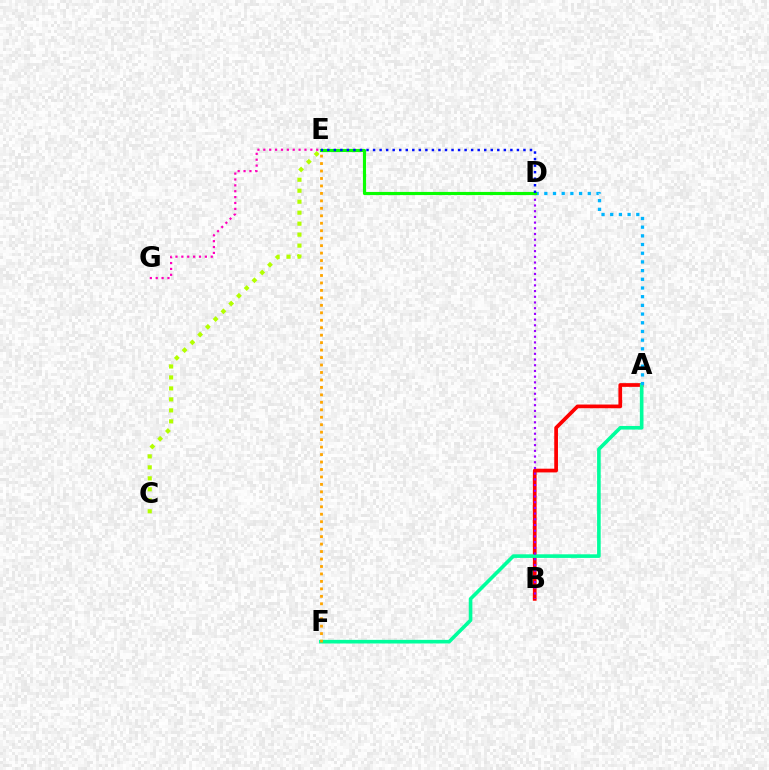{('A', 'B'): [{'color': '#ff0000', 'line_style': 'solid', 'thickness': 2.68}], ('A', 'F'): [{'color': '#00ff9d', 'line_style': 'solid', 'thickness': 2.6}], ('E', 'F'): [{'color': '#ffa500', 'line_style': 'dotted', 'thickness': 2.03}], ('A', 'D'): [{'color': '#00b5ff', 'line_style': 'dotted', 'thickness': 2.36}], ('B', 'D'): [{'color': '#9b00ff', 'line_style': 'dotted', 'thickness': 1.55}], ('D', 'E'): [{'color': '#08ff00', 'line_style': 'solid', 'thickness': 2.26}, {'color': '#0010ff', 'line_style': 'dotted', 'thickness': 1.78}], ('E', 'G'): [{'color': '#ff00bd', 'line_style': 'dotted', 'thickness': 1.6}], ('C', 'E'): [{'color': '#b3ff00', 'line_style': 'dotted', 'thickness': 2.98}]}